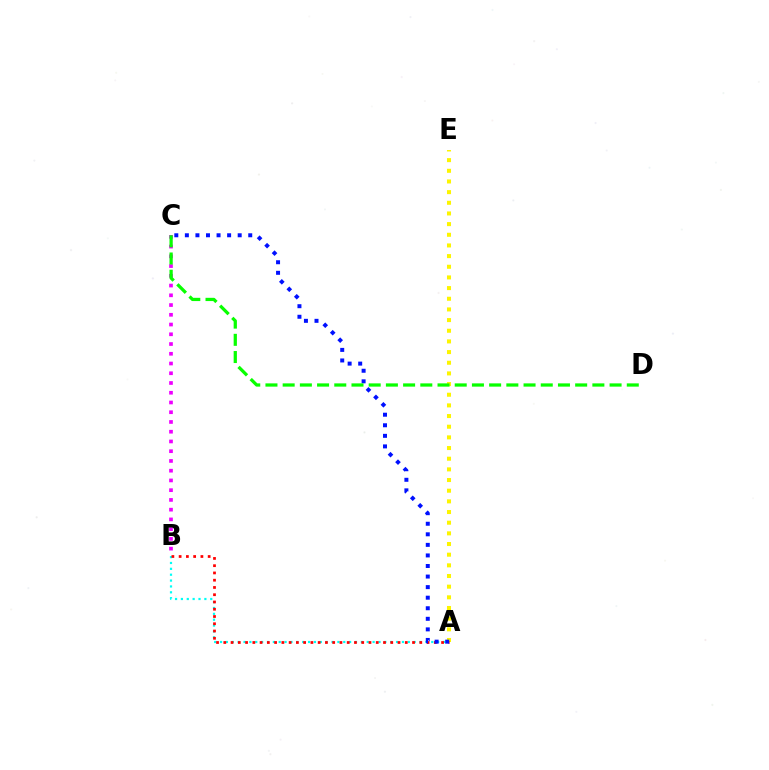{('A', 'B'): [{'color': '#00fff6', 'line_style': 'dotted', 'thickness': 1.59}, {'color': '#ff0000', 'line_style': 'dotted', 'thickness': 1.97}], ('B', 'C'): [{'color': '#ee00ff', 'line_style': 'dotted', 'thickness': 2.65}], ('A', 'E'): [{'color': '#fcf500', 'line_style': 'dotted', 'thickness': 2.9}], ('A', 'C'): [{'color': '#0010ff', 'line_style': 'dotted', 'thickness': 2.87}], ('C', 'D'): [{'color': '#08ff00', 'line_style': 'dashed', 'thickness': 2.34}]}